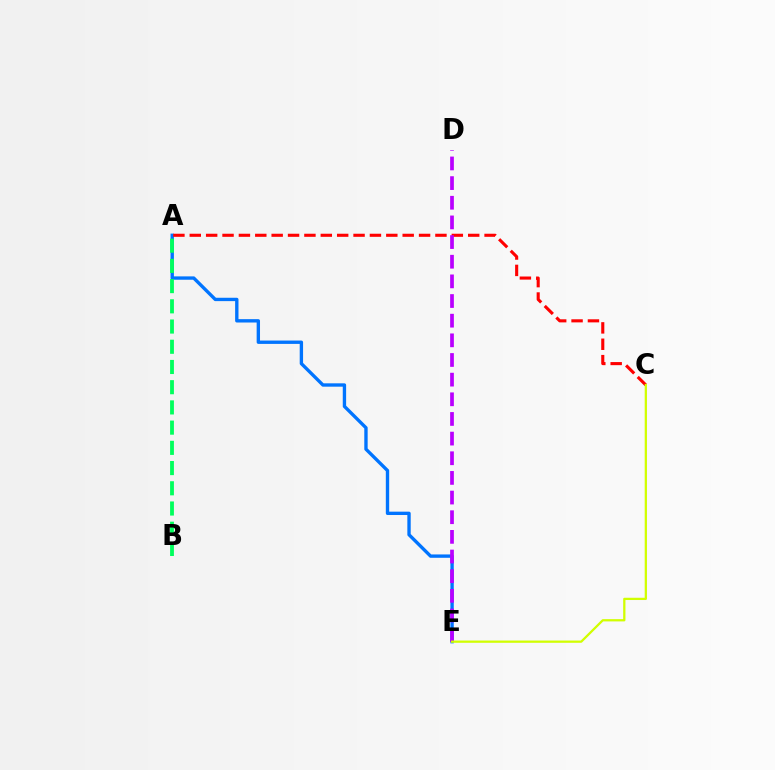{('A', 'E'): [{'color': '#0074ff', 'line_style': 'solid', 'thickness': 2.42}], ('A', 'B'): [{'color': '#00ff5c', 'line_style': 'dashed', 'thickness': 2.75}], ('A', 'C'): [{'color': '#ff0000', 'line_style': 'dashed', 'thickness': 2.22}], ('D', 'E'): [{'color': '#b900ff', 'line_style': 'dashed', 'thickness': 2.67}], ('C', 'E'): [{'color': '#d1ff00', 'line_style': 'solid', 'thickness': 1.63}]}